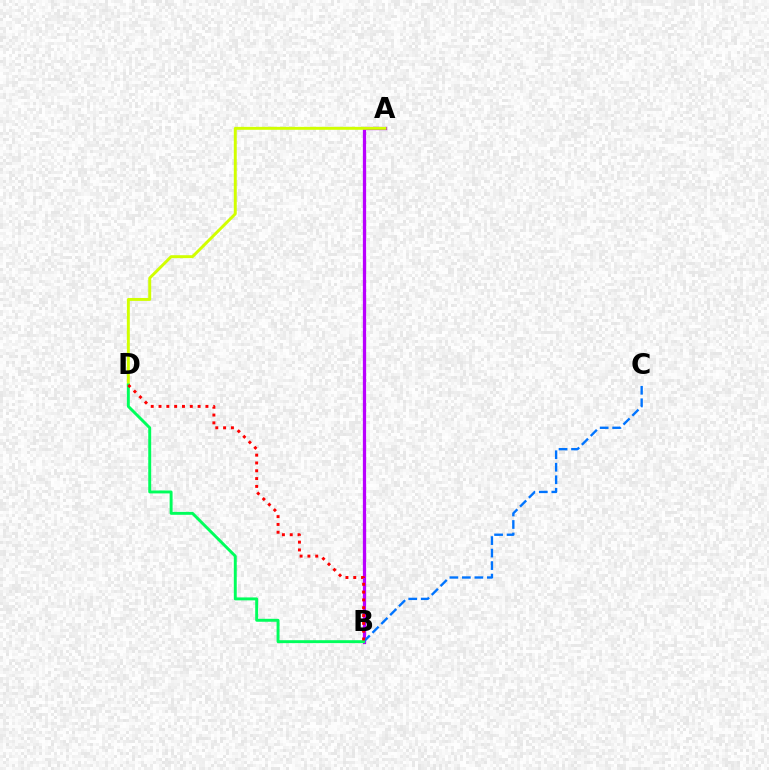{('A', 'B'): [{'color': '#b900ff', 'line_style': 'solid', 'thickness': 2.34}], ('A', 'D'): [{'color': '#d1ff00', 'line_style': 'solid', 'thickness': 2.11}], ('B', 'C'): [{'color': '#0074ff', 'line_style': 'dashed', 'thickness': 1.7}], ('B', 'D'): [{'color': '#00ff5c', 'line_style': 'solid', 'thickness': 2.11}, {'color': '#ff0000', 'line_style': 'dotted', 'thickness': 2.12}]}